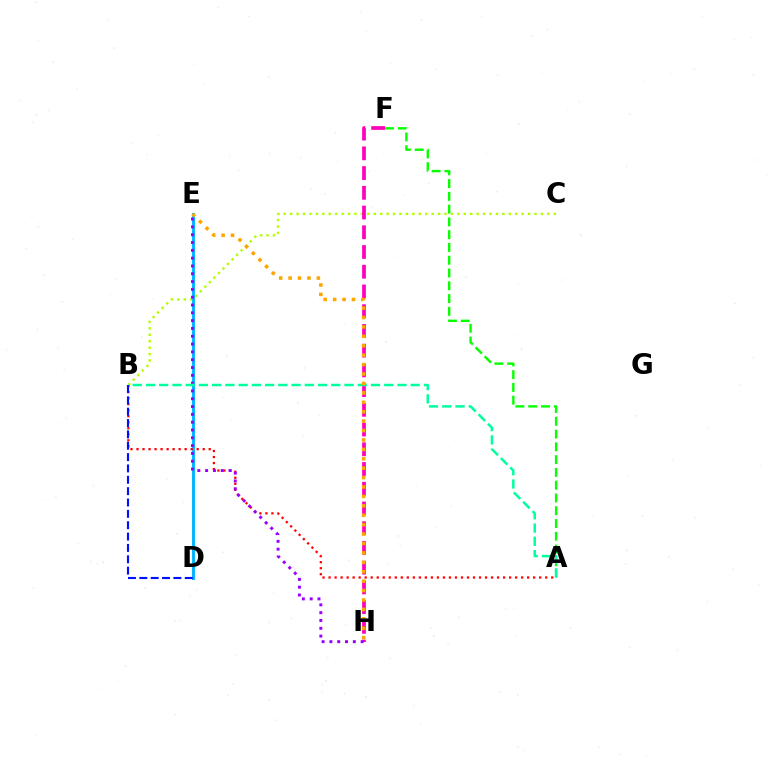{('B', 'C'): [{'color': '#b3ff00', 'line_style': 'dotted', 'thickness': 1.75}], ('D', 'E'): [{'color': '#00b5ff', 'line_style': 'solid', 'thickness': 2.1}], ('A', 'F'): [{'color': '#08ff00', 'line_style': 'dashed', 'thickness': 1.74}], ('A', 'B'): [{'color': '#ff0000', 'line_style': 'dotted', 'thickness': 1.63}, {'color': '#00ff9d', 'line_style': 'dashed', 'thickness': 1.8}], ('F', 'H'): [{'color': '#ff00bd', 'line_style': 'dashed', 'thickness': 2.68}], ('E', 'H'): [{'color': '#9b00ff', 'line_style': 'dotted', 'thickness': 2.12}, {'color': '#ffa500', 'line_style': 'dotted', 'thickness': 2.56}], ('B', 'D'): [{'color': '#0010ff', 'line_style': 'dashed', 'thickness': 1.54}]}